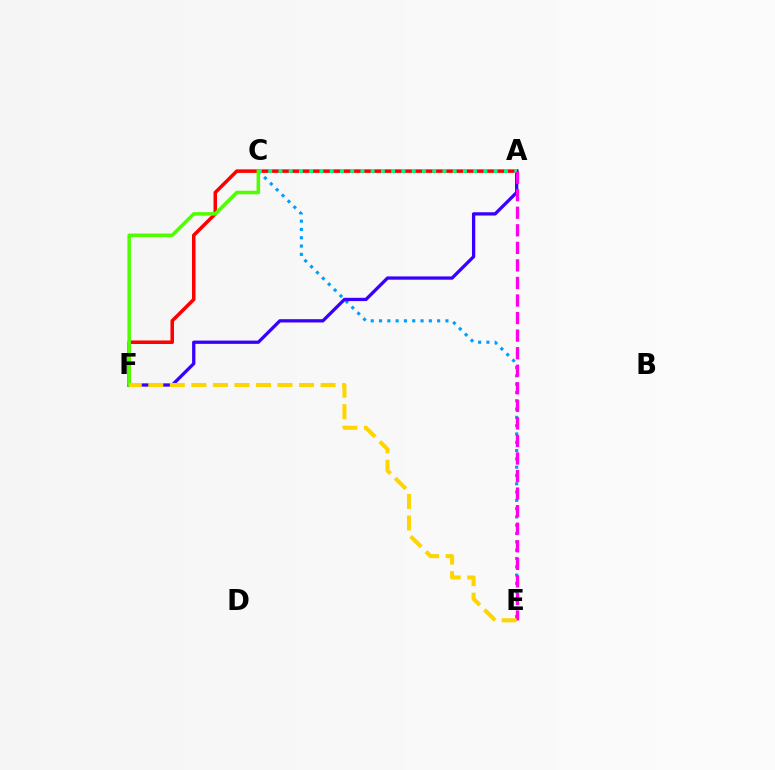{('A', 'F'): [{'color': '#ff0000', 'line_style': 'solid', 'thickness': 2.54}, {'color': '#3700ff', 'line_style': 'solid', 'thickness': 2.36}], ('C', 'E'): [{'color': '#009eff', 'line_style': 'dotted', 'thickness': 2.26}], ('A', 'C'): [{'color': '#00ff86', 'line_style': 'dotted', 'thickness': 2.79}], ('C', 'F'): [{'color': '#4fff00', 'line_style': 'solid', 'thickness': 2.55}], ('A', 'E'): [{'color': '#ff00ed', 'line_style': 'dashed', 'thickness': 2.38}], ('E', 'F'): [{'color': '#ffd500', 'line_style': 'dashed', 'thickness': 2.93}]}